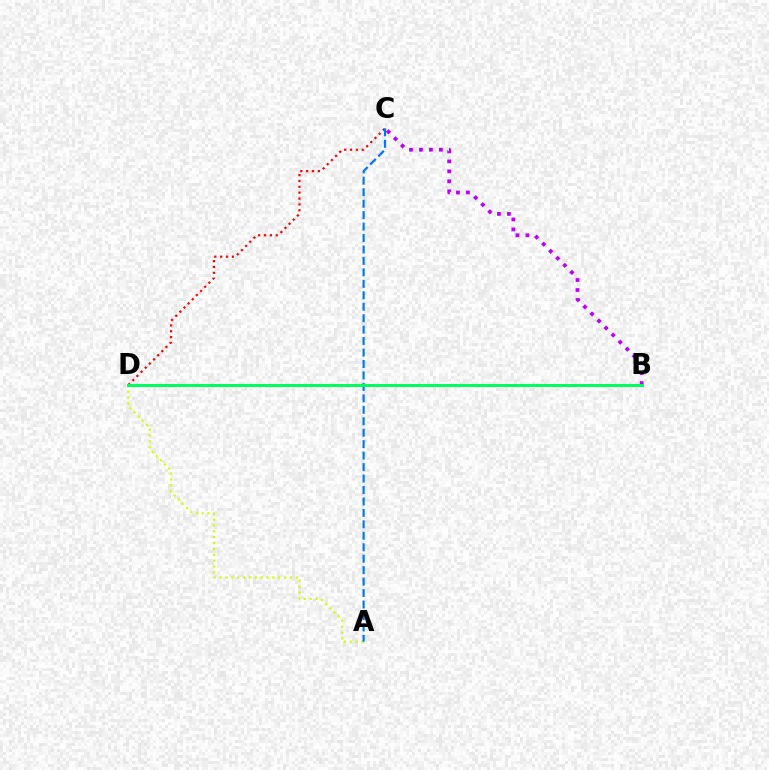{('B', 'C'): [{'color': '#b900ff', 'line_style': 'dotted', 'thickness': 2.71}], ('A', 'D'): [{'color': '#d1ff00', 'line_style': 'dotted', 'thickness': 1.59}], ('C', 'D'): [{'color': '#ff0000', 'line_style': 'dotted', 'thickness': 1.59}], ('A', 'C'): [{'color': '#0074ff', 'line_style': 'dashed', 'thickness': 1.56}], ('B', 'D'): [{'color': '#00ff5c', 'line_style': 'solid', 'thickness': 2.18}]}